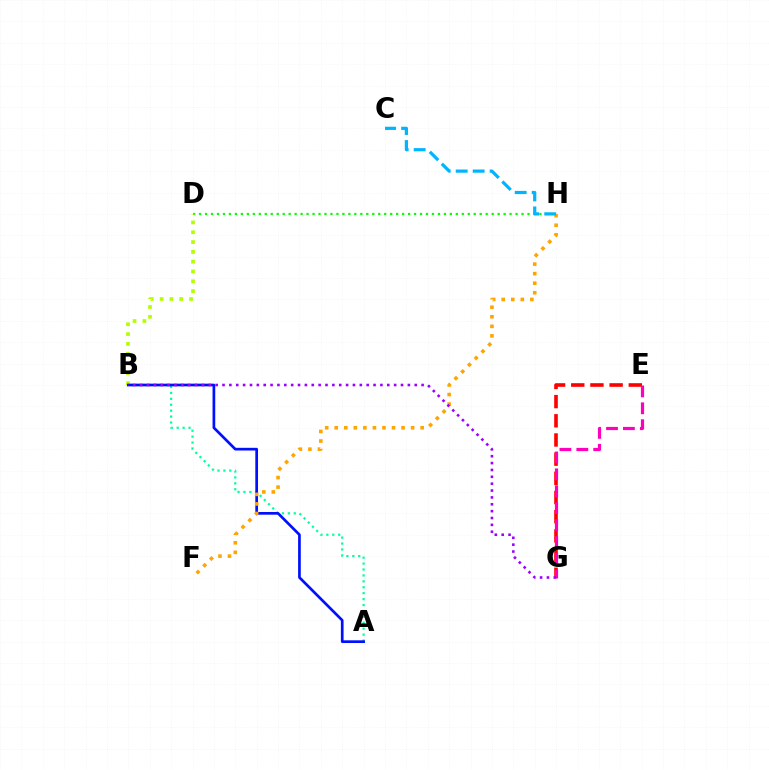{('E', 'G'): [{'color': '#ff0000', 'line_style': 'dashed', 'thickness': 2.61}, {'color': '#ff00bd', 'line_style': 'dashed', 'thickness': 2.3}], ('D', 'H'): [{'color': '#08ff00', 'line_style': 'dotted', 'thickness': 1.62}], ('A', 'B'): [{'color': '#00ff9d', 'line_style': 'dotted', 'thickness': 1.61}, {'color': '#0010ff', 'line_style': 'solid', 'thickness': 1.94}], ('B', 'D'): [{'color': '#b3ff00', 'line_style': 'dotted', 'thickness': 2.67}], ('F', 'H'): [{'color': '#ffa500', 'line_style': 'dotted', 'thickness': 2.59}], ('C', 'H'): [{'color': '#00b5ff', 'line_style': 'dashed', 'thickness': 2.3}], ('B', 'G'): [{'color': '#9b00ff', 'line_style': 'dotted', 'thickness': 1.87}]}